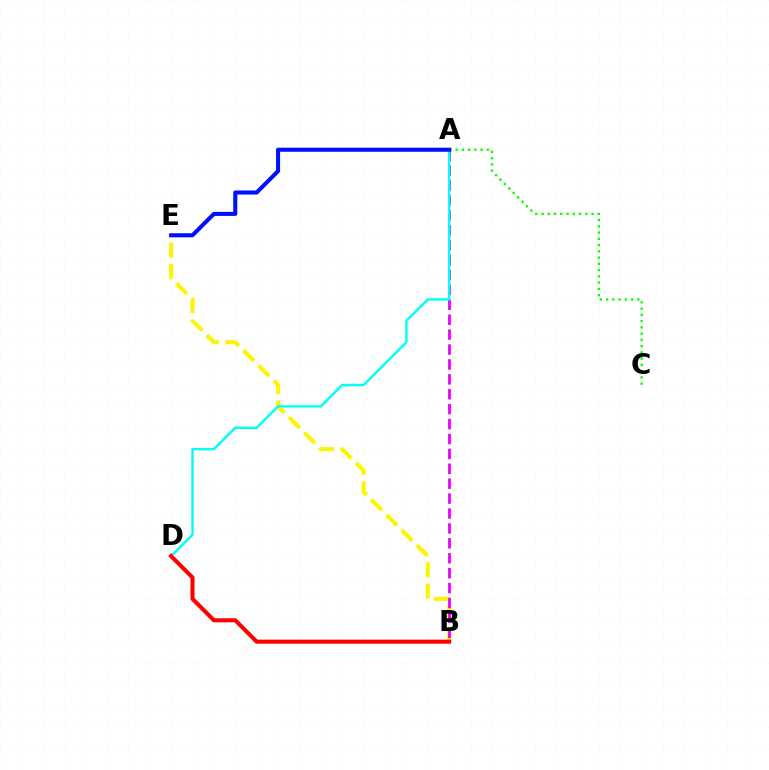{('B', 'E'): [{'color': '#fcf500', 'line_style': 'dashed', 'thickness': 2.92}], ('A', 'B'): [{'color': '#ee00ff', 'line_style': 'dashed', 'thickness': 2.03}], ('A', 'C'): [{'color': '#08ff00', 'line_style': 'dotted', 'thickness': 1.7}], ('A', 'D'): [{'color': '#00fff6', 'line_style': 'solid', 'thickness': 1.73}], ('A', 'E'): [{'color': '#0010ff', 'line_style': 'solid', 'thickness': 2.93}], ('B', 'D'): [{'color': '#ff0000', 'line_style': 'solid', 'thickness': 2.92}]}